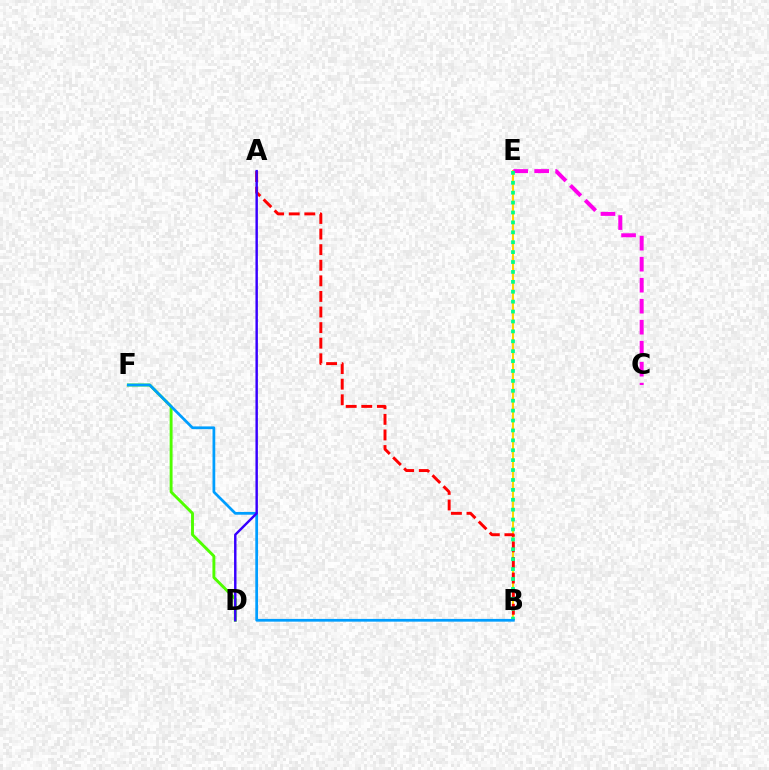{('B', 'E'): [{'color': '#ffd500', 'line_style': 'solid', 'thickness': 1.51}, {'color': '#00ff86', 'line_style': 'dotted', 'thickness': 2.69}], ('C', 'E'): [{'color': '#ff00ed', 'line_style': 'dashed', 'thickness': 2.85}], ('A', 'B'): [{'color': '#ff0000', 'line_style': 'dashed', 'thickness': 2.12}], ('D', 'F'): [{'color': '#4fff00', 'line_style': 'solid', 'thickness': 2.09}], ('B', 'F'): [{'color': '#009eff', 'line_style': 'solid', 'thickness': 1.97}], ('A', 'D'): [{'color': '#3700ff', 'line_style': 'solid', 'thickness': 1.76}]}